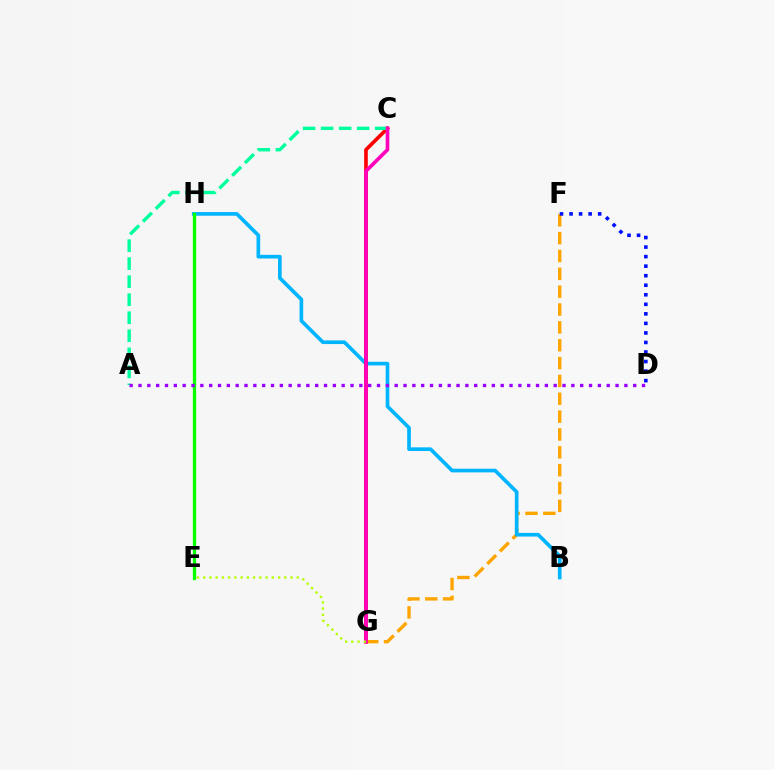{('F', 'G'): [{'color': '#ffa500', 'line_style': 'dashed', 'thickness': 2.42}], ('B', 'H'): [{'color': '#00b5ff', 'line_style': 'solid', 'thickness': 2.64}], ('D', 'F'): [{'color': '#0010ff', 'line_style': 'dotted', 'thickness': 2.59}], ('C', 'G'): [{'color': '#ff0000', 'line_style': 'solid', 'thickness': 2.62}, {'color': '#ff00bd', 'line_style': 'solid', 'thickness': 2.62}], ('E', 'H'): [{'color': '#08ff00', 'line_style': 'solid', 'thickness': 2.38}], ('A', 'C'): [{'color': '#00ff9d', 'line_style': 'dashed', 'thickness': 2.45}], ('A', 'D'): [{'color': '#9b00ff', 'line_style': 'dotted', 'thickness': 2.4}], ('E', 'G'): [{'color': '#b3ff00', 'line_style': 'dotted', 'thickness': 1.69}]}